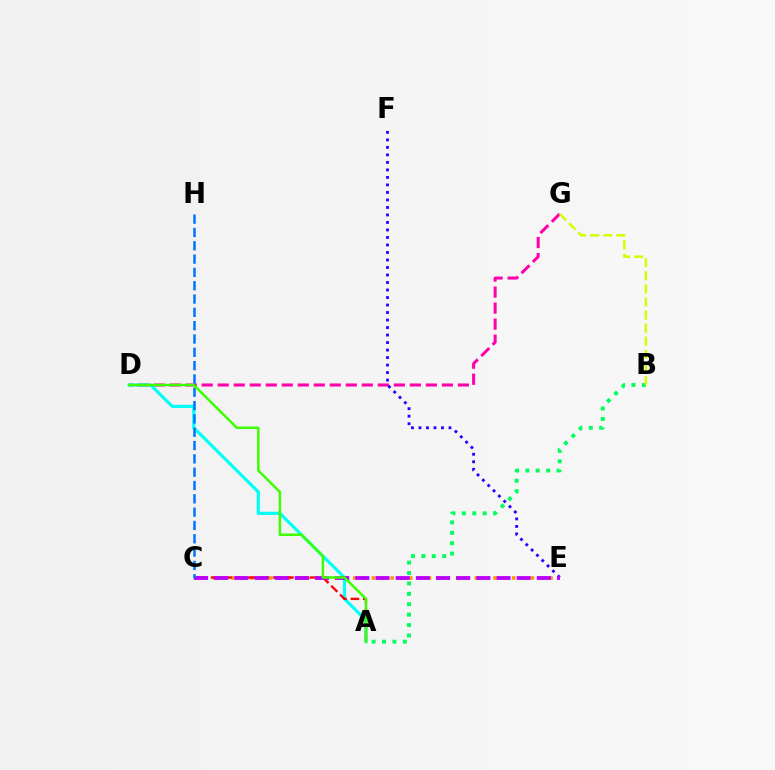{('D', 'G'): [{'color': '#ff00ac', 'line_style': 'dashed', 'thickness': 2.18}], ('A', 'B'): [{'color': '#00ff5c', 'line_style': 'dotted', 'thickness': 2.83}], ('B', 'G'): [{'color': '#d1ff00', 'line_style': 'dashed', 'thickness': 1.78}], ('C', 'E'): [{'color': '#ff9400', 'line_style': 'dotted', 'thickness': 2.54}, {'color': '#b900ff', 'line_style': 'dashed', 'thickness': 2.74}], ('A', 'D'): [{'color': '#00fff6', 'line_style': 'solid', 'thickness': 2.27}, {'color': '#3dff00', 'line_style': 'solid', 'thickness': 1.79}], ('A', 'C'): [{'color': '#ff0000', 'line_style': 'dashed', 'thickness': 1.68}], ('E', 'F'): [{'color': '#2500ff', 'line_style': 'dotted', 'thickness': 2.04}], ('C', 'H'): [{'color': '#0074ff', 'line_style': 'dashed', 'thickness': 1.81}]}